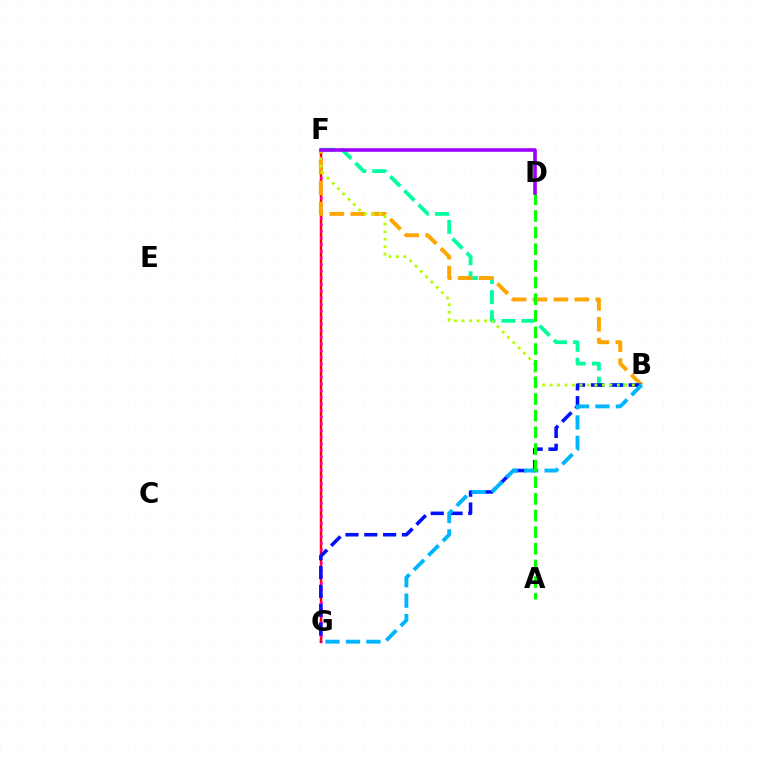{('F', 'G'): [{'color': '#ff0000', 'line_style': 'solid', 'thickness': 1.75}, {'color': '#ff00bd', 'line_style': 'dotted', 'thickness': 1.8}], ('B', 'F'): [{'color': '#00ff9d', 'line_style': 'dashed', 'thickness': 2.73}, {'color': '#ffa500', 'line_style': 'dashed', 'thickness': 2.84}, {'color': '#b3ff00', 'line_style': 'dotted', 'thickness': 2.03}], ('B', 'G'): [{'color': '#0010ff', 'line_style': 'dashed', 'thickness': 2.56}, {'color': '#00b5ff', 'line_style': 'dashed', 'thickness': 2.78}], ('A', 'D'): [{'color': '#08ff00', 'line_style': 'dashed', 'thickness': 2.26}], ('D', 'F'): [{'color': '#9b00ff', 'line_style': 'solid', 'thickness': 2.58}]}